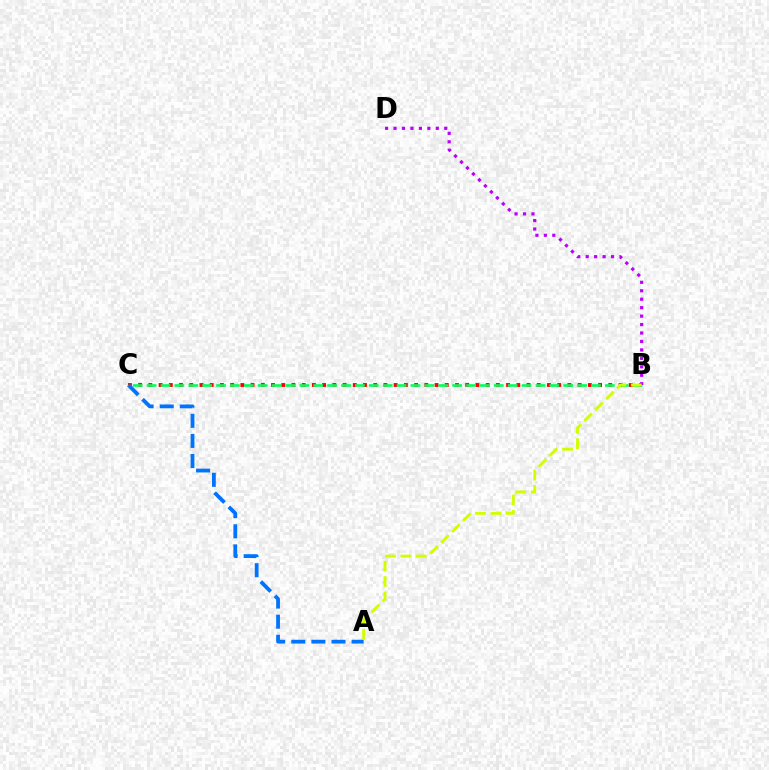{('B', 'C'): [{'color': '#ff0000', 'line_style': 'dotted', 'thickness': 2.78}, {'color': '#00ff5c', 'line_style': 'dashed', 'thickness': 1.89}], ('A', 'C'): [{'color': '#0074ff', 'line_style': 'dashed', 'thickness': 2.73}], ('B', 'D'): [{'color': '#b900ff', 'line_style': 'dotted', 'thickness': 2.3}], ('A', 'B'): [{'color': '#d1ff00', 'line_style': 'dashed', 'thickness': 2.09}]}